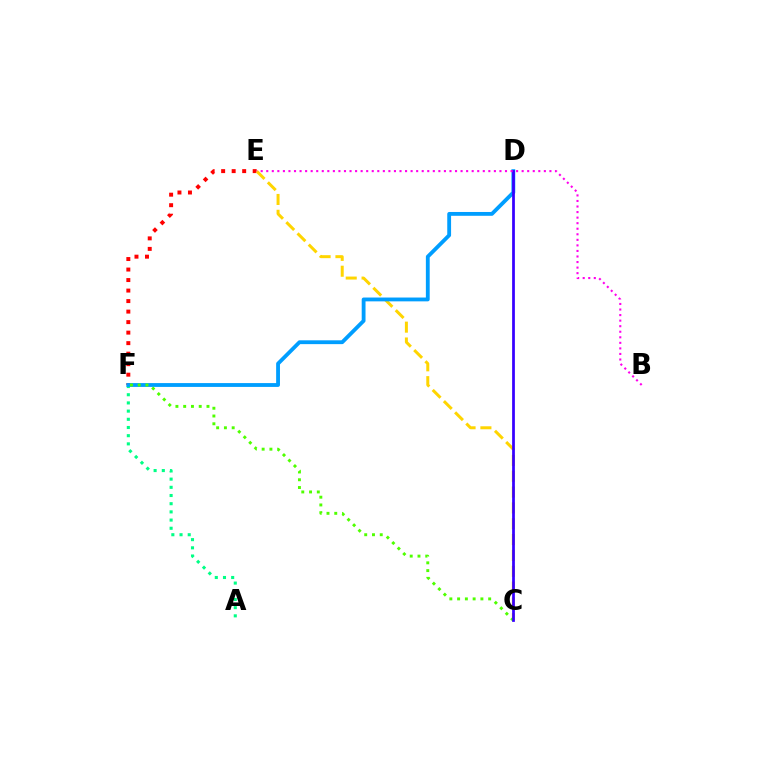{('E', 'F'): [{'color': '#ff0000', 'line_style': 'dotted', 'thickness': 2.86}], ('A', 'F'): [{'color': '#00ff86', 'line_style': 'dotted', 'thickness': 2.22}], ('C', 'E'): [{'color': '#ffd500', 'line_style': 'dashed', 'thickness': 2.15}], ('D', 'F'): [{'color': '#009eff', 'line_style': 'solid', 'thickness': 2.75}], ('C', 'F'): [{'color': '#4fff00', 'line_style': 'dotted', 'thickness': 2.11}], ('C', 'D'): [{'color': '#3700ff', 'line_style': 'solid', 'thickness': 1.98}], ('B', 'E'): [{'color': '#ff00ed', 'line_style': 'dotted', 'thickness': 1.51}]}